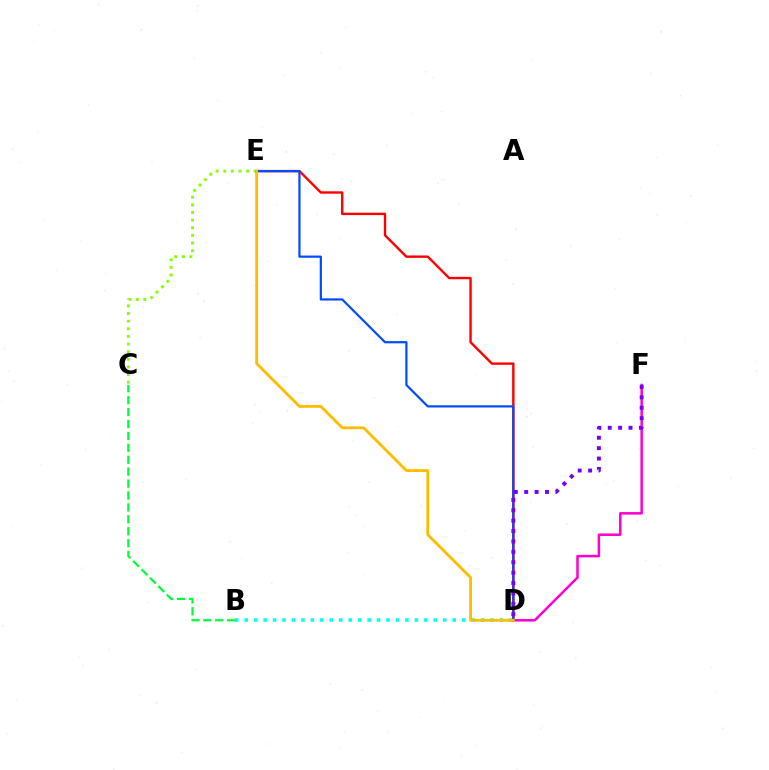{('B', 'C'): [{'color': '#00ff39', 'line_style': 'dashed', 'thickness': 1.62}], ('C', 'E'): [{'color': '#84ff00', 'line_style': 'dotted', 'thickness': 2.07}], ('D', 'F'): [{'color': '#ff00cf', 'line_style': 'solid', 'thickness': 1.8}, {'color': '#7200ff', 'line_style': 'dotted', 'thickness': 2.82}], ('B', 'D'): [{'color': '#00fff6', 'line_style': 'dotted', 'thickness': 2.57}], ('D', 'E'): [{'color': '#ff0000', 'line_style': 'solid', 'thickness': 1.72}, {'color': '#004bff', 'line_style': 'solid', 'thickness': 1.58}, {'color': '#ffbd00', 'line_style': 'solid', 'thickness': 2.05}]}